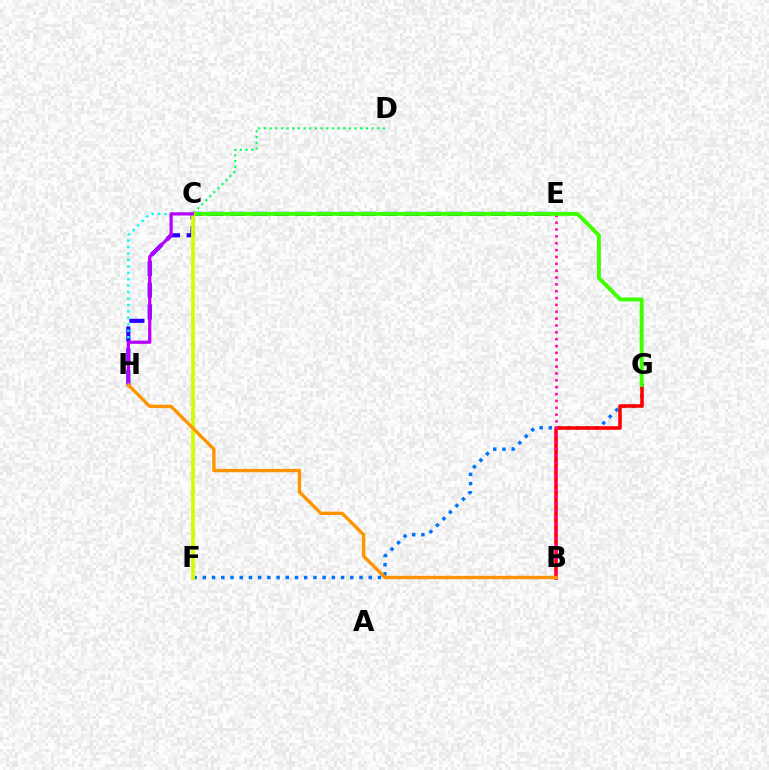{('C', 'D'): [{'color': '#00ff5c', 'line_style': 'dotted', 'thickness': 1.54}], ('E', 'H'): [{'color': '#2500ff', 'line_style': 'dashed', 'thickness': 2.95}], ('F', 'G'): [{'color': '#0074ff', 'line_style': 'dotted', 'thickness': 2.5}], ('B', 'G'): [{'color': '#ff0000', 'line_style': 'solid', 'thickness': 2.57}], ('B', 'E'): [{'color': '#ff00ac', 'line_style': 'dotted', 'thickness': 1.86}], ('C', 'G'): [{'color': '#3dff00', 'line_style': 'solid', 'thickness': 2.83}], ('C', 'F'): [{'color': '#d1ff00', 'line_style': 'solid', 'thickness': 2.73}], ('C', 'H'): [{'color': '#00fff6', 'line_style': 'dotted', 'thickness': 1.75}, {'color': '#b900ff', 'line_style': 'solid', 'thickness': 2.33}], ('B', 'H'): [{'color': '#ff9400', 'line_style': 'solid', 'thickness': 2.41}]}